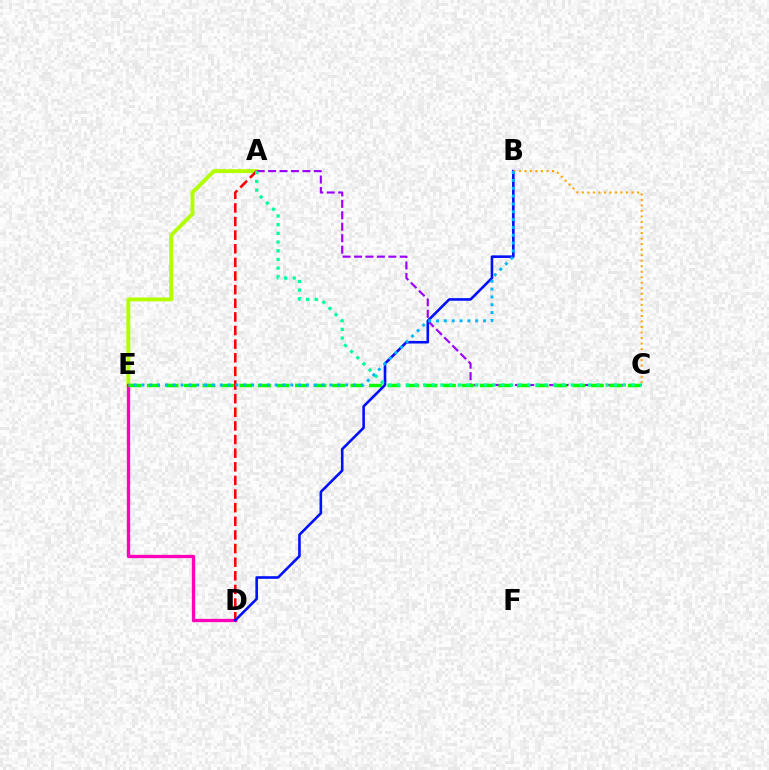{('A', 'E'): [{'color': '#b3ff00', 'line_style': 'solid', 'thickness': 2.81}], ('A', 'C'): [{'color': '#9b00ff', 'line_style': 'dashed', 'thickness': 1.55}, {'color': '#00ff9d', 'line_style': 'dotted', 'thickness': 2.36}], ('A', 'D'): [{'color': '#ff0000', 'line_style': 'dashed', 'thickness': 1.85}], ('D', 'E'): [{'color': '#ff00bd', 'line_style': 'solid', 'thickness': 2.38}], ('C', 'E'): [{'color': '#08ff00', 'line_style': 'dashed', 'thickness': 2.51}], ('B', 'D'): [{'color': '#0010ff', 'line_style': 'solid', 'thickness': 1.87}], ('B', 'C'): [{'color': '#ffa500', 'line_style': 'dotted', 'thickness': 1.5}], ('B', 'E'): [{'color': '#00b5ff', 'line_style': 'dotted', 'thickness': 2.13}]}